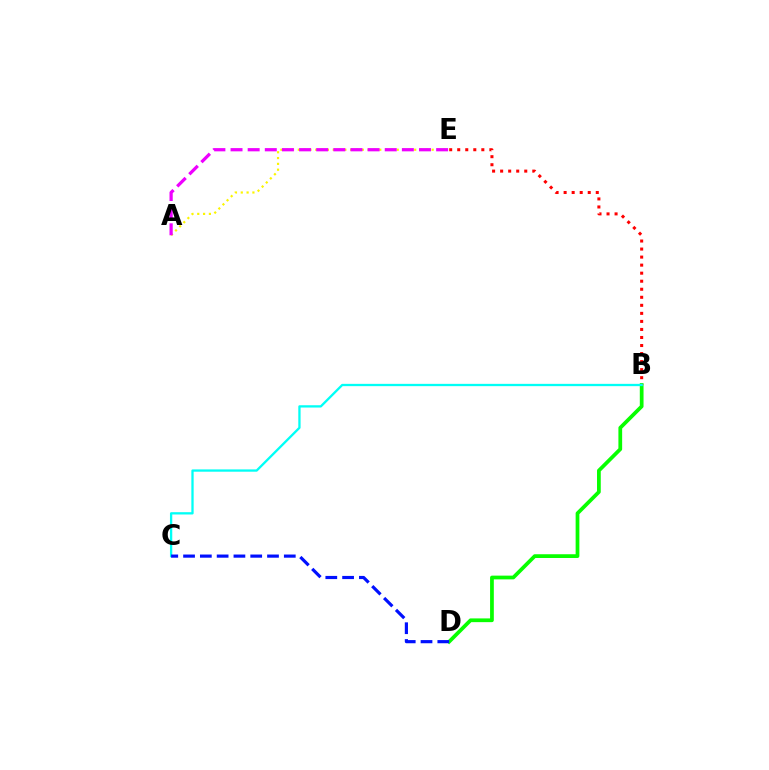{('B', 'D'): [{'color': '#08ff00', 'line_style': 'solid', 'thickness': 2.7}], ('B', 'E'): [{'color': '#ff0000', 'line_style': 'dotted', 'thickness': 2.18}], ('B', 'C'): [{'color': '#00fff6', 'line_style': 'solid', 'thickness': 1.65}], ('A', 'E'): [{'color': '#fcf500', 'line_style': 'dotted', 'thickness': 1.58}, {'color': '#ee00ff', 'line_style': 'dashed', 'thickness': 2.33}], ('C', 'D'): [{'color': '#0010ff', 'line_style': 'dashed', 'thickness': 2.28}]}